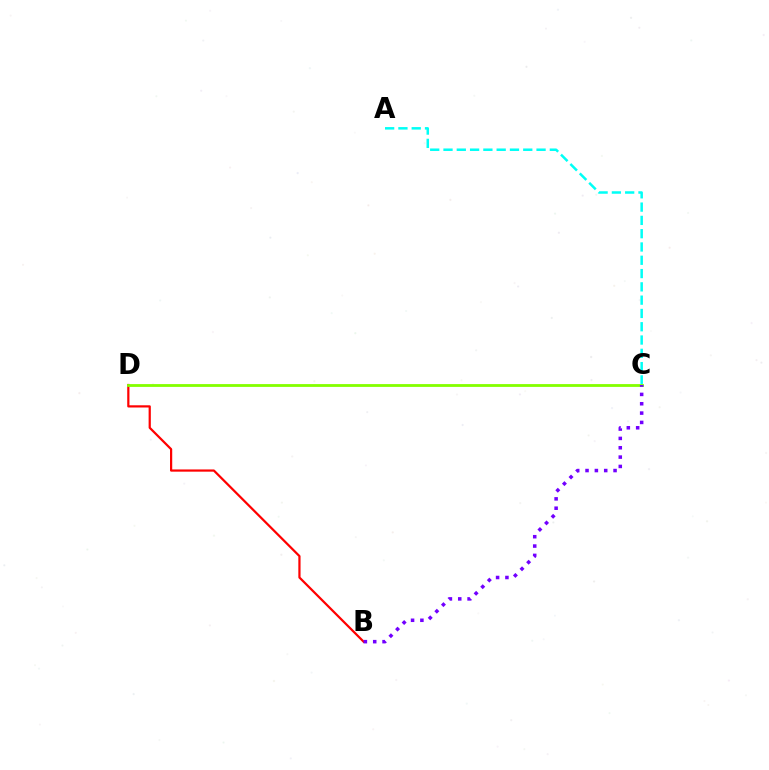{('A', 'C'): [{'color': '#00fff6', 'line_style': 'dashed', 'thickness': 1.81}], ('B', 'D'): [{'color': '#ff0000', 'line_style': 'solid', 'thickness': 1.6}], ('C', 'D'): [{'color': '#84ff00', 'line_style': 'solid', 'thickness': 2.02}], ('B', 'C'): [{'color': '#7200ff', 'line_style': 'dotted', 'thickness': 2.54}]}